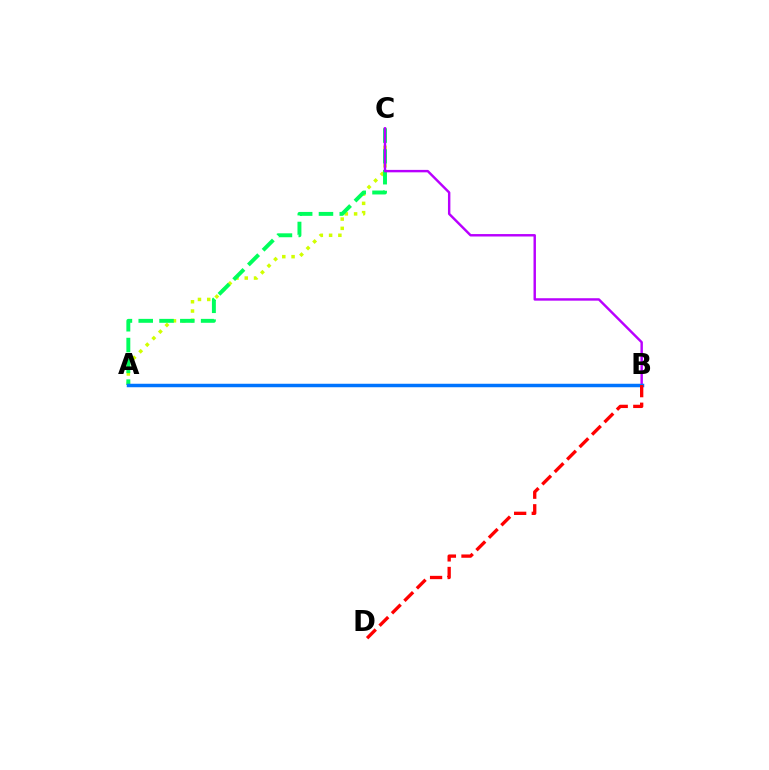{('A', 'C'): [{'color': '#d1ff00', 'line_style': 'dotted', 'thickness': 2.52}, {'color': '#00ff5c', 'line_style': 'dashed', 'thickness': 2.83}], ('B', 'C'): [{'color': '#b900ff', 'line_style': 'solid', 'thickness': 1.75}], ('A', 'B'): [{'color': '#0074ff', 'line_style': 'solid', 'thickness': 2.51}], ('B', 'D'): [{'color': '#ff0000', 'line_style': 'dashed', 'thickness': 2.39}]}